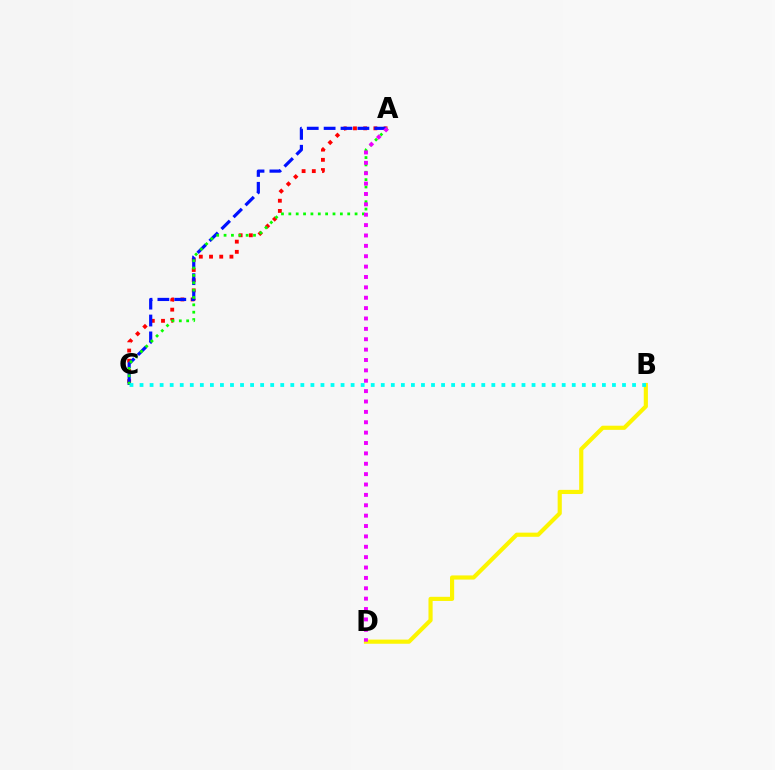{('B', 'D'): [{'color': '#fcf500', 'line_style': 'solid', 'thickness': 2.99}], ('A', 'C'): [{'color': '#ff0000', 'line_style': 'dotted', 'thickness': 2.77}, {'color': '#0010ff', 'line_style': 'dashed', 'thickness': 2.29}, {'color': '#08ff00', 'line_style': 'dotted', 'thickness': 2.0}], ('A', 'D'): [{'color': '#ee00ff', 'line_style': 'dotted', 'thickness': 2.82}], ('B', 'C'): [{'color': '#00fff6', 'line_style': 'dotted', 'thickness': 2.73}]}